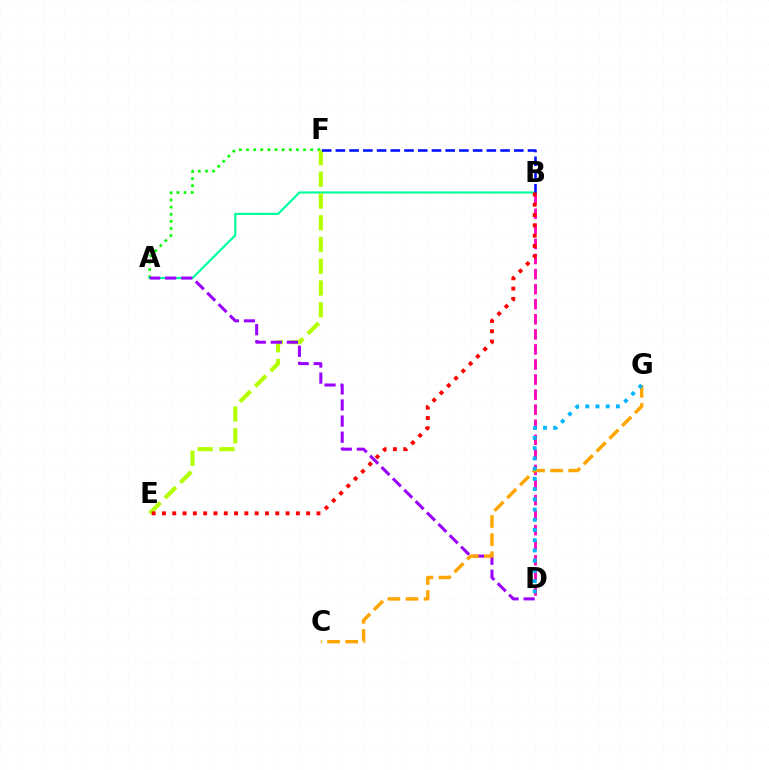{('B', 'D'): [{'color': '#ff00bd', 'line_style': 'dashed', 'thickness': 2.05}], ('A', 'F'): [{'color': '#08ff00', 'line_style': 'dotted', 'thickness': 1.94}], ('A', 'B'): [{'color': '#00ff9d', 'line_style': 'solid', 'thickness': 1.58}], ('E', 'F'): [{'color': '#b3ff00', 'line_style': 'dashed', 'thickness': 2.95}], ('A', 'D'): [{'color': '#9b00ff', 'line_style': 'dashed', 'thickness': 2.19}], ('C', 'G'): [{'color': '#ffa500', 'line_style': 'dashed', 'thickness': 2.46}], ('B', 'F'): [{'color': '#0010ff', 'line_style': 'dashed', 'thickness': 1.86}], ('B', 'E'): [{'color': '#ff0000', 'line_style': 'dotted', 'thickness': 2.8}], ('D', 'G'): [{'color': '#00b5ff', 'line_style': 'dotted', 'thickness': 2.78}]}